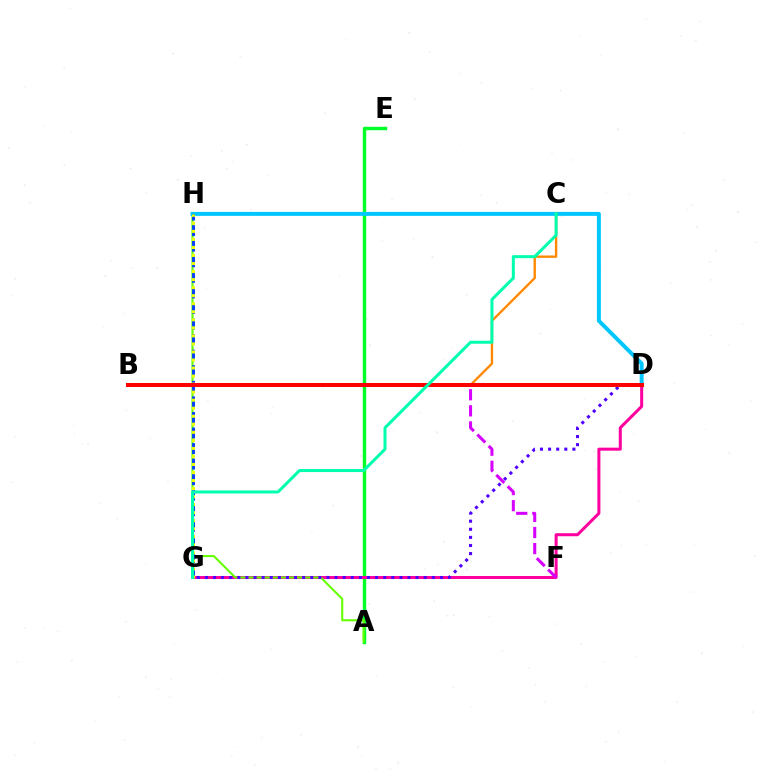{('A', 'E'): [{'color': '#00ff27', 'line_style': 'solid', 'thickness': 2.46}], ('D', 'G'): [{'color': '#ff00a0', 'line_style': 'solid', 'thickness': 2.17}, {'color': '#4f00ff', 'line_style': 'dotted', 'thickness': 2.2}], ('A', 'H'): [{'color': '#66ff00', 'line_style': 'solid', 'thickness': 1.5}], ('D', 'H'): [{'color': '#00c7ff', 'line_style': 'solid', 'thickness': 2.85}], ('B', 'C'): [{'color': '#ff8800', 'line_style': 'solid', 'thickness': 1.69}], ('G', 'H'): [{'color': '#003fff', 'line_style': 'dashed', 'thickness': 2.11}, {'color': '#eeff00', 'line_style': 'dotted', 'thickness': 2.18}], ('B', 'F'): [{'color': '#d600ff', 'line_style': 'dashed', 'thickness': 2.18}], ('B', 'D'): [{'color': '#ff0000', 'line_style': 'solid', 'thickness': 2.9}], ('C', 'G'): [{'color': '#00ffaf', 'line_style': 'solid', 'thickness': 2.17}]}